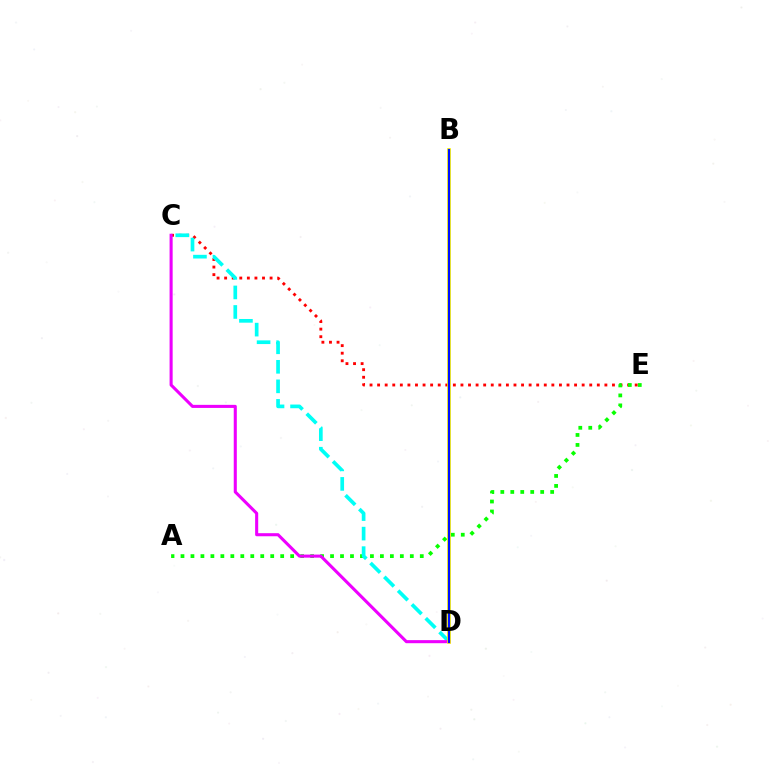{('C', 'E'): [{'color': '#ff0000', 'line_style': 'dotted', 'thickness': 2.06}], ('A', 'E'): [{'color': '#08ff00', 'line_style': 'dotted', 'thickness': 2.71}], ('C', 'D'): [{'color': '#00fff6', 'line_style': 'dashed', 'thickness': 2.65}, {'color': '#ee00ff', 'line_style': 'solid', 'thickness': 2.21}], ('B', 'D'): [{'color': '#fcf500', 'line_style': 'solid', 'thickness': 2.69}, {'color': '#0010ff', 'line_style': 'solid', 'thickness': 1.58}]}